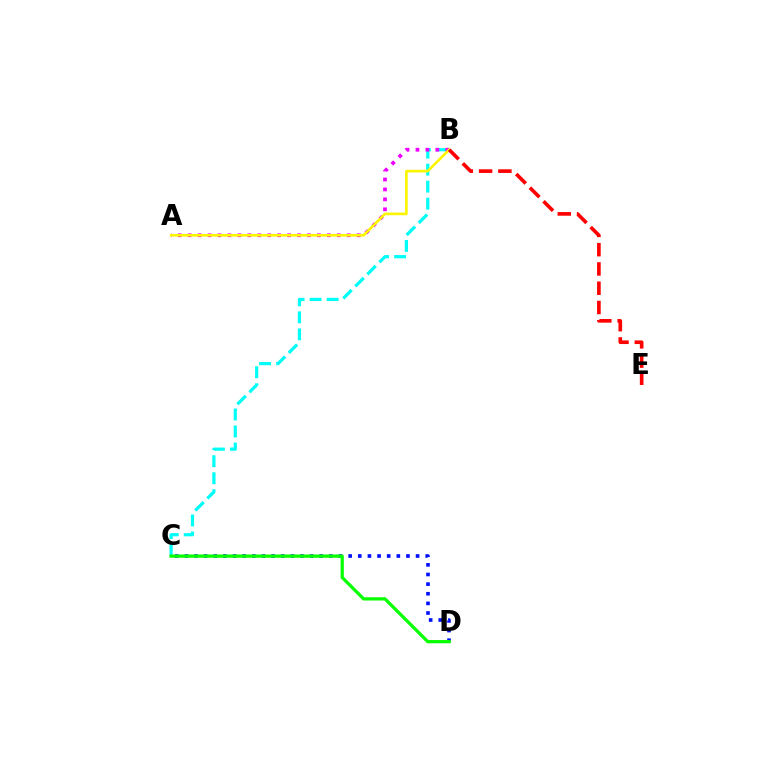{('B', 'C'): [{'color': '#00fff6', 'line_style': 'dashed', 'thickness': 2.31}], ('A', 'B'): [{'color': '#ee00ff', 'line_style': 'dotted', 'thickness': 2.7}, {'color': '#fcf500', 'line_style': 'solid', 'thickness': 1.89}], ('C', 'D'): [{'color': '#0010ff', 'line_style': 'dotted', 'thickness': 2.62}, {'color': '#08ff00', 'line_style': 'solid', 'thickness': 2.34}], ('B', 'E'): [{'color': '#ff0000', 'line_style': 'dashed', 'thickness': 2.62}]}